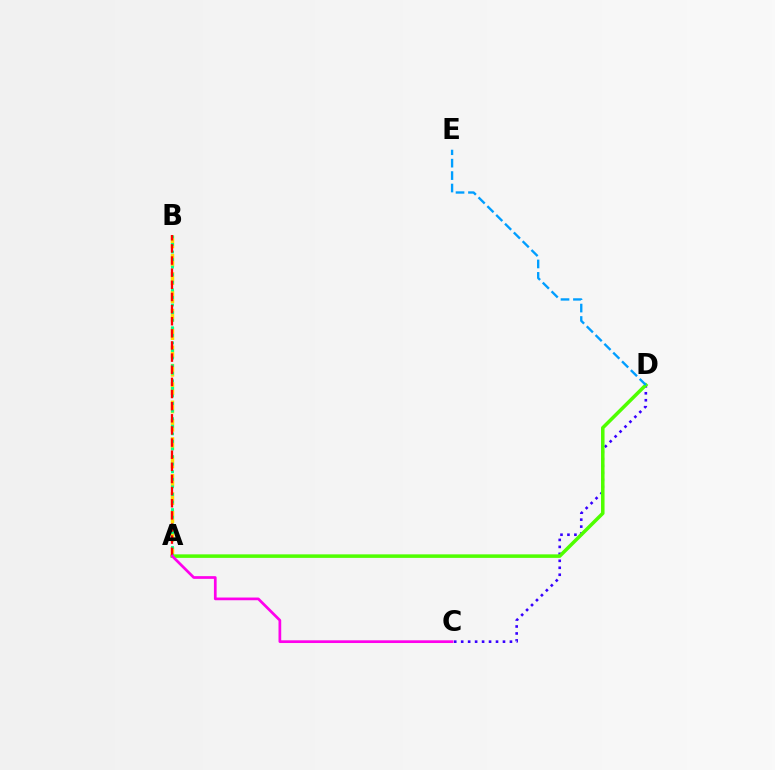{('C', 'D'): [{'color': '#3700ff', 'line_style': 'dotted', 'thickness': 1.89}], ('A', 'D'): [{'color': '#4fff00', 'line_style': 'solid', 'thickness': 2.54}], ('A', 'B'): [{'color': '#ffd500', 'line_style': 'dashed', 'thickness': 2.49}, {'color': '#00ff86', 'line_style': 'dotted', 'thickness': 2.06}, {'color': '#ff0000', 'line_style': 'dashed', 'thickness': 1.65}], ('D', 'E'): [{'color': '#009eff', 'line_style': 'dashed', 'thickness': 1.69}], ('A', 'C'): [{'color': '#ff00ed', 'line_style': 'solid', 'thickness': 1.95}]}